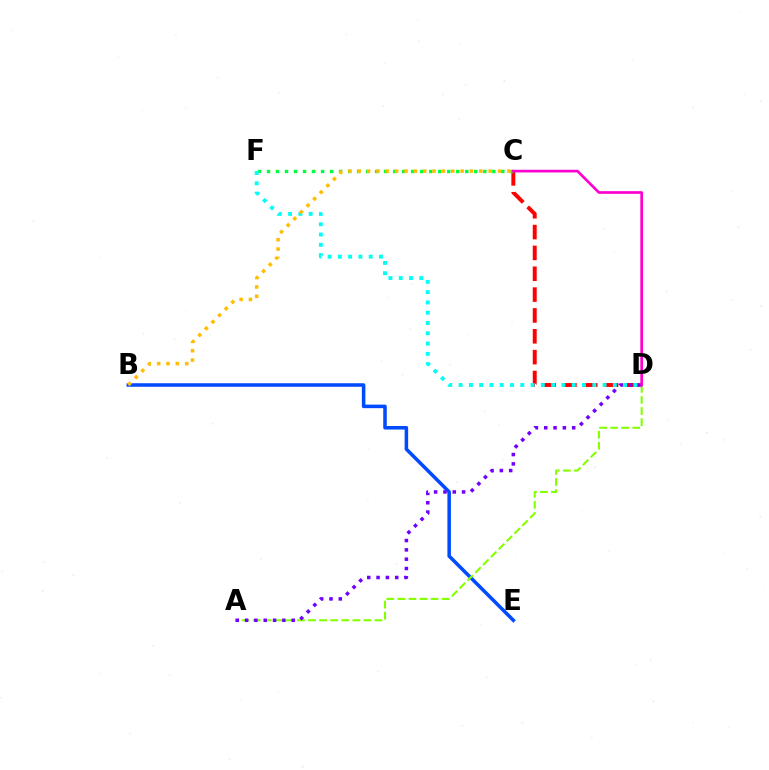{('B', 'E'): [{'color': '#004bff', 'line_style': 'solid', 'thickness': 2.54}], ('C', 'D'): [{'color': '#ff0000', 'line_style': 'dashed', 'thickness': 2.83}, {'color': '#ff00cf', 'line_style': 'solid', 'thickness': 1.93}], ('A', 'D'): [{'color': '#84ff00', 'line_style': 'dashed', 'thickness': 1.5}, {'color': '#7200ff', 'line_style': 'dotted', 'thickness': 2.53}], ('C', 'F'): [{'color': '#00ff39', 'line_style': 'dotted', 'thickness': 2.45}], ('D', 'F'): [{'color': '#00fff6', 'line_style': 'dotted', 'thickness': 2.79}], ('B', 'C'): [{'color': '#ffbd00', 'line_style': 'dotted', 'thickness': 2.54}]}